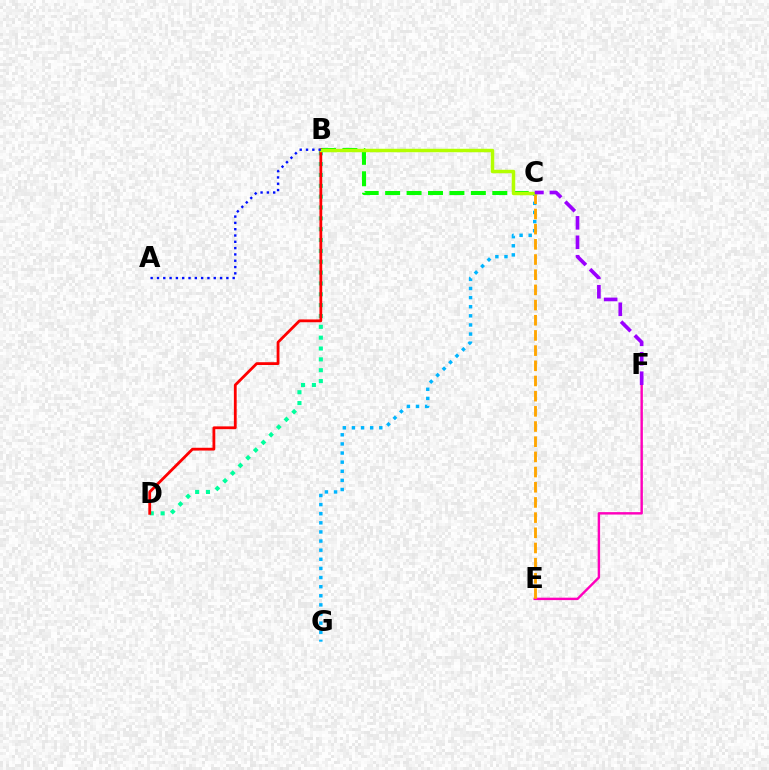{('C', 'G'): [{'color': '#00b5ff', 'line_style': 'dotted', 'thickness': 2.48}], ('B', 'C'): [{'color': '#08ff00', 'line_style': 'dashed', 'thickness': 2.91}, {'color': '#b3ff00', 'line_style': 'solid', 'thickness': 2.49}], ('E', 'F'): [{'color': '#ff00bd', 'line_style': 'solid', 'thickness': 1.75}], ('C', 'E'): [{'color': '#ffa500', 'line_style': 'dashed', 'thickness': 2.06}], ('B', 'D'): [{'color': '#00ff9d', 'line_style': 'dotted', 'thickness': 2.95}, {'color': '#ff0000', 'line_style': 'solid', 'thickness': 2.01}], ('C', 'F'): [{'color': '#9b00ff', 'line_style': 'dashed', 'thickness': 2.64}], ('A', 'B'): [{'color': '#0010ff', 'line_style': 'dotted', 'thickness': 1.71}]}